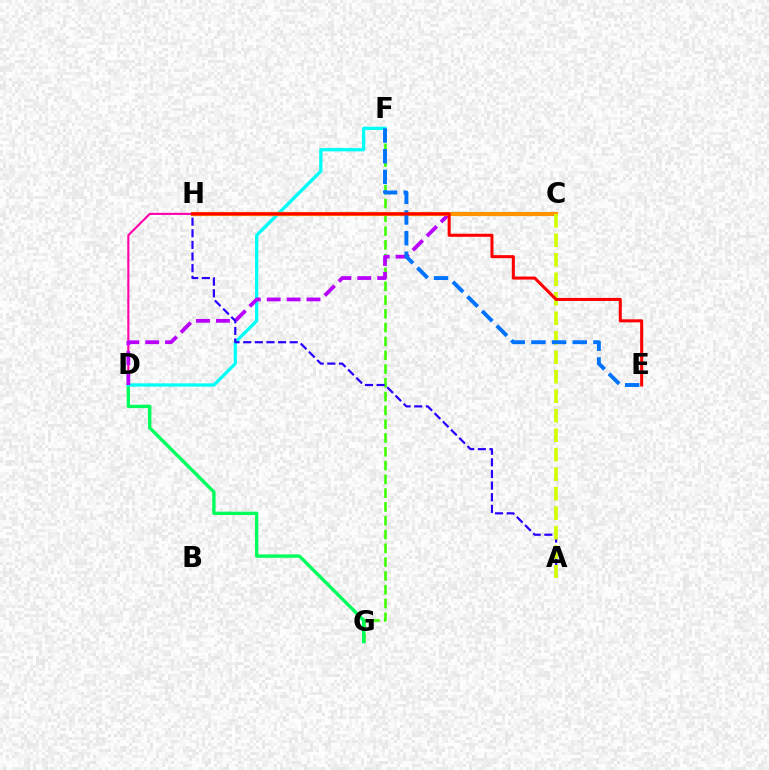{('D', 'H'): [{'color': '#ff00ac', 'line_style': 'solid', 'thickness': 1.52}], ('F', 'G'): [{'color': '#3dff00', 'line_style': 'dashed', 'thickness': 1.87}], ('D', 'G'): [{'color': '#00ff5c', 'line_style': 'solid', 'thickness': 2.41}], ('D', 'F'): [{'color': '#00fff6', 'line_style': 'solid', 'thickness': 2.35}], ('C', 'D'): [{'color': '#b900ff', 'line_style': 'dashed', 'thickness': 2.7}], ('A', 'H'): [{'color': '#2500ff', 'line_style': 'dashed', 'thickness': 1.58}], ('C', 'H'): [{'color': '#ff9400', 'line_style': 'solid', 'thickness': 2.98}], ('A', 'C'): [{'color': '#d1ff00', 'line_style': 'dashed', 'thickness': 2.65}], ('E', 'F'): [{'color': '#0074ff', 'line_style': 'dashed', 'thickness': 2.81}], ('E', 'H'): [{'color': '#ff0000', 'line_style': 'solid', 'thickness': 2.19}]}